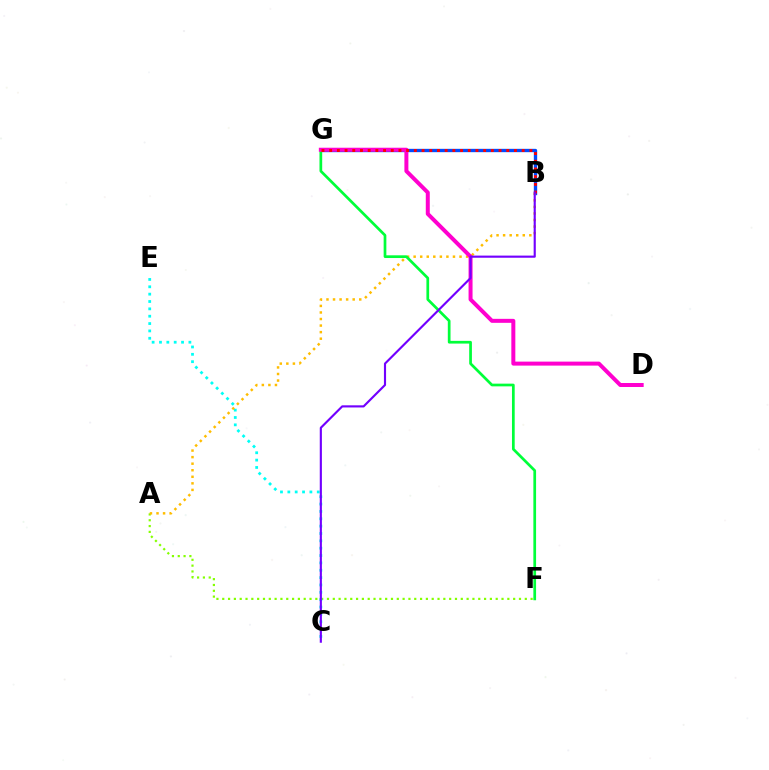{('A', 'F'): [{'color': '#84ff00', 'line_style': 'dotted', 'thickness': 1.58}], ('C', 'E'): [{'color': '#00fff6', 'line_style': 'dotted', 'thickness': 2.0}], ('B', 'G'): [{'color': '#004bff', 'line_style': 'solid', 'thickness': 2.41}, {'color': '#ff0000', 'line_style': 'dotted', 'thickness': 2.09}], ('A', 'B'): [{'color': '#ffbd00', 'line_style': 'dotted', 'thickness': 1.78}], ('F', 'G'): [{'color': '#00ff39', 'line_style': 'solid', 'thickness': 1.95}], ('D', 'G'): [{'color': '#ff00cf', 'line_style': 'solid', 'thickness': 2.87}], ('B', 'C'): [{'color': '#7200ff', 'line_style': 'solid', 'thickness': 1.54}]}